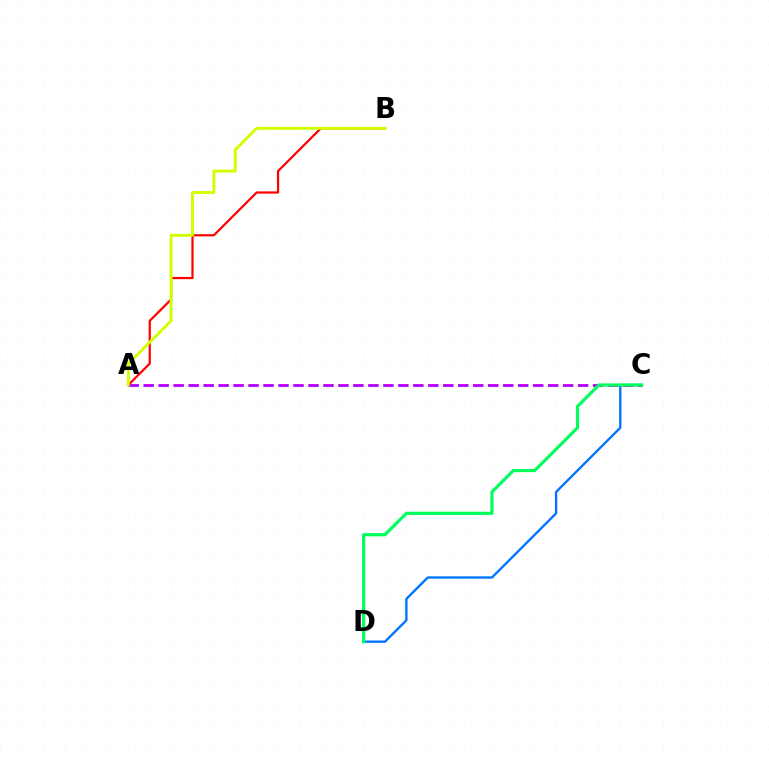{('C', 'D'): [{'color': '#0074ff', 'line_style': 'solid', 'thickness': 1.69}, {'color': '#00ff5c', 'line_style': 'solid', 'thickness': 2.28}], ('A', 'B'): [{'color': '#ff0000', 'line_style': 'solid', 'thickness': 1.59}, {'color': '#d1ff00', 'line_style': 'solid', 'thickness': 2.08}], ('A', 'C'): [{'color': '#b900ff', 'line_style': 'dashed', 'thickness': 2.03}]}